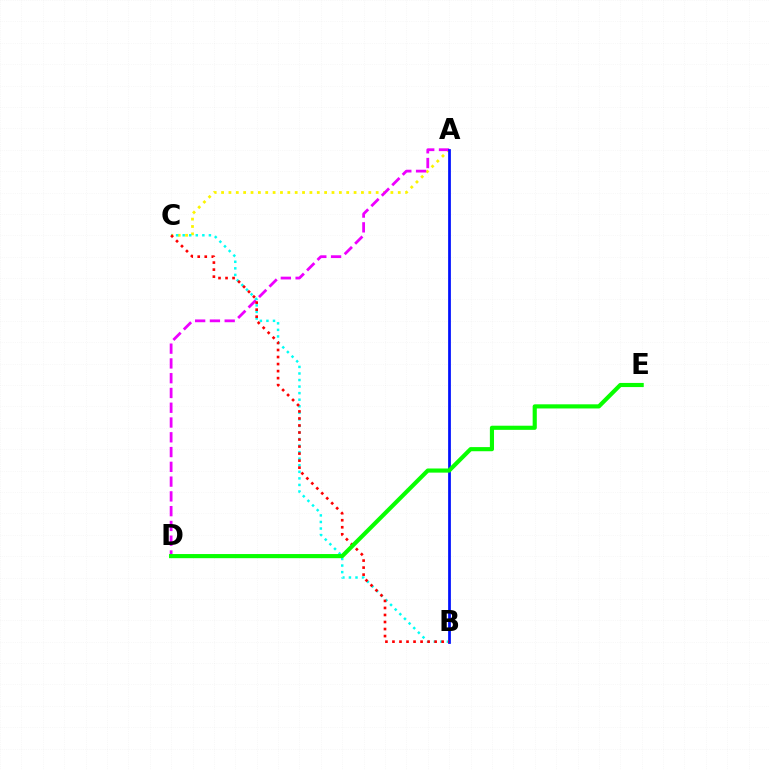{('A', 'C'): [{'color': '#fcf500', 'line_style': 'dotted', 'thickness': 2.0}], ('A', 'D'): [{'color': '#ee00ff', 'line_style': 'dashed', 'thickness': 2.01}], ('B', 'C'): [{'color': '#00fff6', 'line_style': 'dotted', 'thickness': 1.78}, {'color': '#ff0000', 'line_style': 'dotted', 'thickness': 1.91}], ('A', 'B'): [{'color': '#0010ff', 'line_style': 'solid', 'thickness': 1.98}], ('D', 'E'): [{'color': '#08ff00', 'line_style': 'solid', 'thickness': 2.98}]}